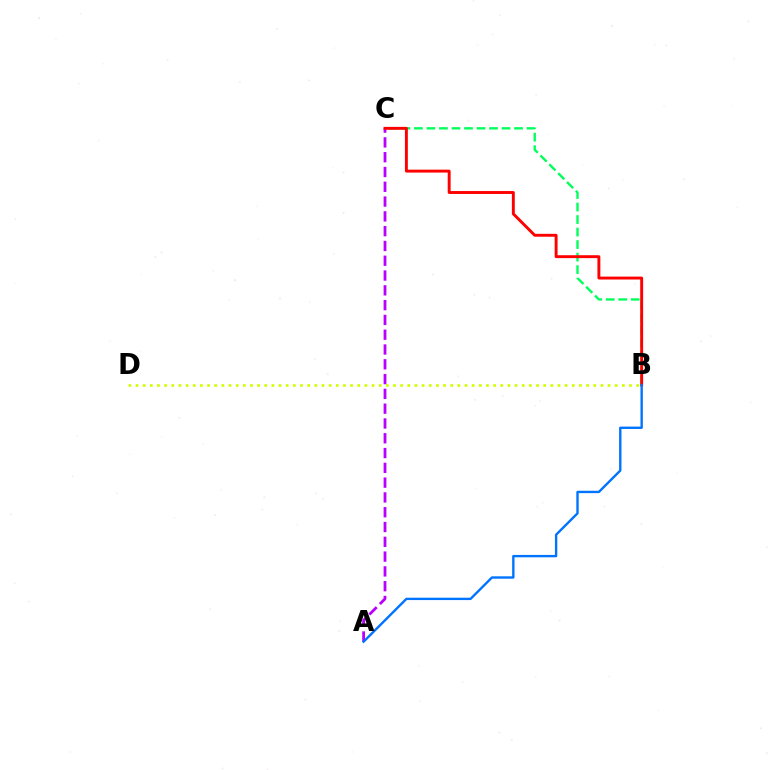{('B', 'C'): [{'color': '#00ff5c', 'line_style': 'dashed', 'thickness': 1.7}, {'color': '#ff0000', 'line_style': 'solid', 'thickness': 2.1}], ('A', 'C'): [{'color': '#b900ff', 'line_style': 'dashed', 'thickness': 2.01}], ('A', 'B'): [{'color': '#0074ff', 'line_style': 'solid', 'thickness': 1.71}], ('B', 'D'): [{'color': '#d1ff00', 'line_style': 'dotted', 'thickness': 1.94}]}